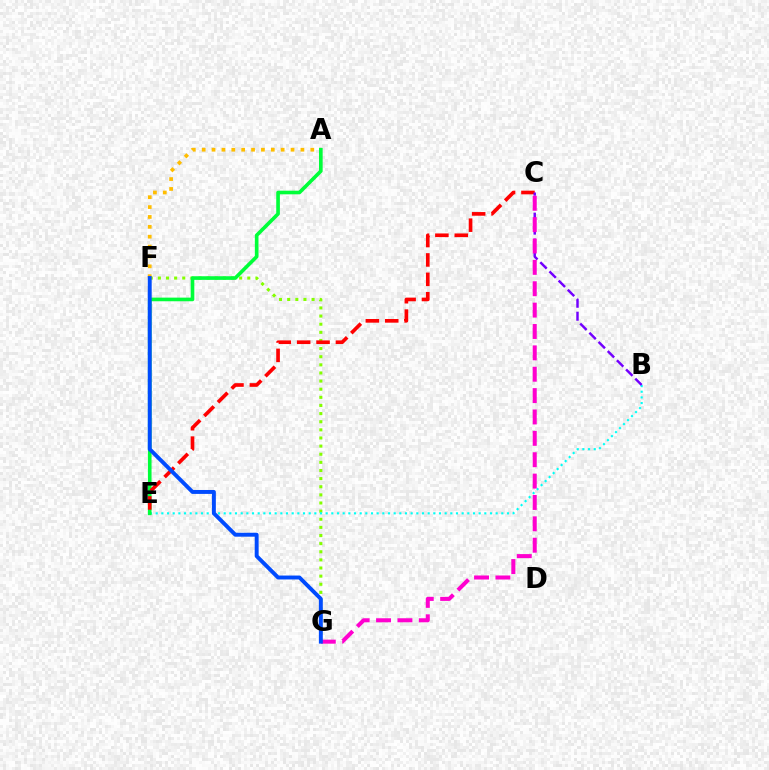{('F', 'G'): [{'color': '#84ff00', 'line_style': 'dotted', 'thickness': 2.21}, {'color': '#004bff', 'line_style': 'solid', 'thickness': 2.83}], ('A', 'F'): [{'color': '#ffbd00', 'line_style': 'dotted', 'thickness': 2.68}], ('B', 'E'): [{'color': '#00fff6', 'line_style': 'dotted', 'thickness': 1.54}], ('A', 'E'): [{'color': '#00ff39', 'line_style': 'solid', 'thickness': 2.62}], ('C', 'E'): [{'color': '#ff0000', 'line_style': 'dashed', 'thickness': 2.63}], ('B', 'C'): [{'color': '#7200ff', 'line_style': 'dashed', 'thickness': 1.76}], ('C', 'G'): [{'color': '#ff00cf', 'line_style': 'dashed', 'thickness': 2.9}]}